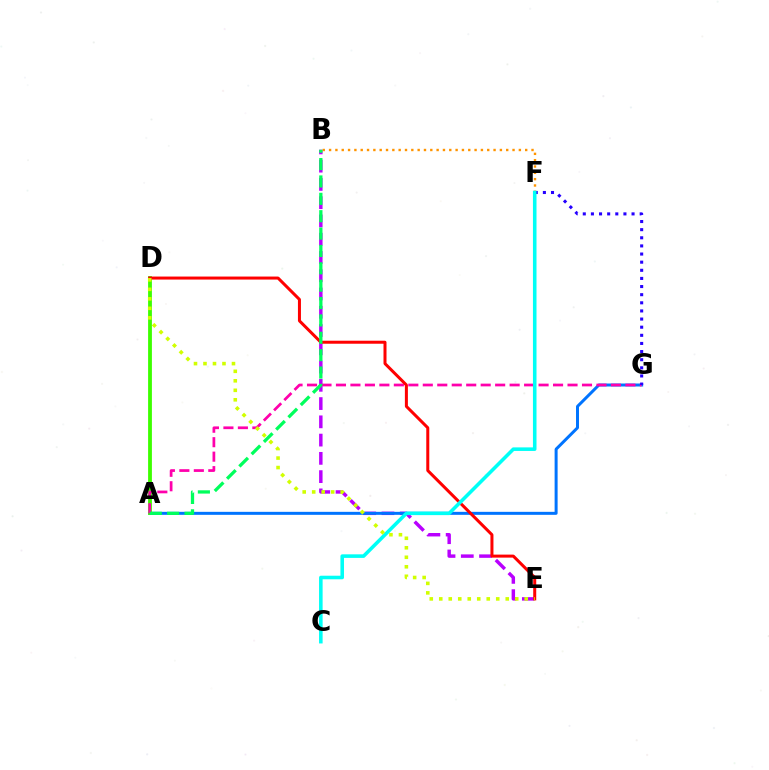{('B', 'E'): [{'color': '#b900ff', 'line_style': 'dashed', 'thickness': 2.48}], ('A', 'G'): [{'color': '#0074ff', 'line_style': 'solid', 'thickness': 2.15}, {'color': '#ff00ac', 'line_style': 'dashed', 'thickness': 1.97}], ('A', 'D'): [{'color': '#3dff00', 'line_style': 'solid', 'thickness': 2.74}], ('B', 'F'): [{'color': '#ff9400', 'line_style': 'dotted', 'thickness': 1.72}], ('D', 'E'): [{'color': '#ff0000', 'line_style': 'solid', 'thickness': 2.17}, {'color': '#d1ff00', 'line_style': 'dotted', 'thickness': 2.58}], ('F', 'G'): [{'color': '#2500ff', 'line_style': 'dotted', 'thickness': 2.21}], ('C', 'F'): [{'color': '#00fff6', 'line_style': 'solid', 'thickness': 2.57}], ('A', 'B'): [{'color': '#00ff5c', 'line_style': 'dashed', 'thickness': 2.36}]}